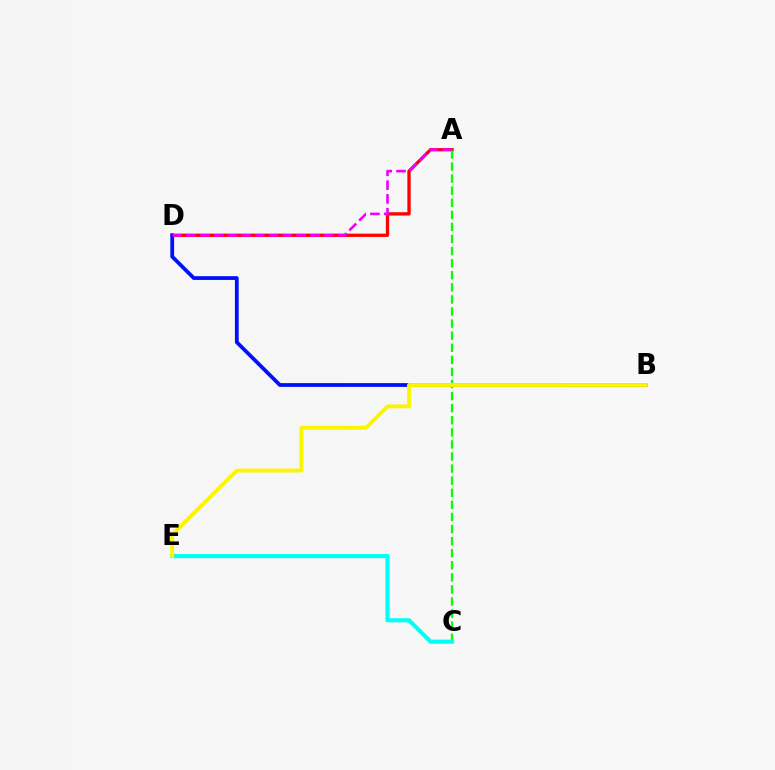{('A', 'D'): [{'color': '#ff0000', 'line_style': 'solid', 'thickness': 2.38}, {'color': '#ee00ff', 'line_style': 'dashed', 'thickness': 1.87}], ('B', 'D'): [{'color': '#0010ff', 'line_style': 'solid', 'thickness': 2.71}], ('A', 'C'): [{'color': '#08ff00', 'line_style': 'dashed', 'thickness': 1.64}], ('C', 'E'): [{'color': '#00fff6', 'line_style': 'solid', 'thickness': 2.98}], ('B', 'E'): [{'color': '#fcf500', 'line_style': 'solid', 'thickness': 2.81}]}